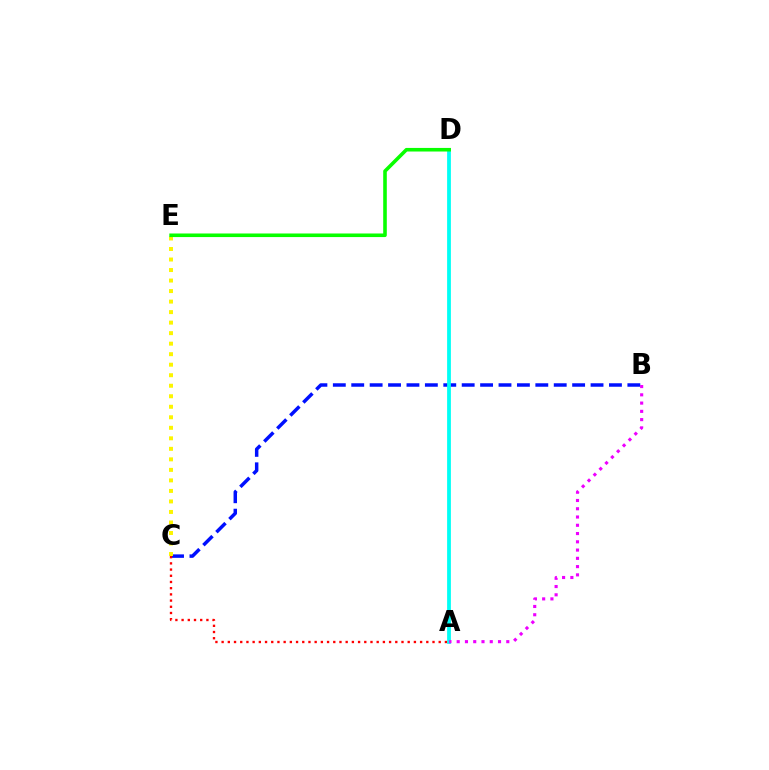{('B', 'C'): [{'color': '#0010ff', 'line_style': 'dashed', 'thickness': 2.5}], ('C', 'E'): [{'color': '#fcf500', 'line_style': 'dotted', 'thickness': 2.86}], ('A', 'D'): [{'color': '#00fff6', 'line_style': 'solid', 'thickness': 2.72}], ('A', 'B'): [{'color': '#ee00ff', 'line_style': 'dotted', 'thickness': 2.25}], ('D', 'E'): [{'color': '#08ff00', 'line_style': 'solid', 'thickness': 2.58}], ('A', 'C'): [{'color': '#ff0000', 'line_style': 'dotted', 'thickness': 1.69}]}